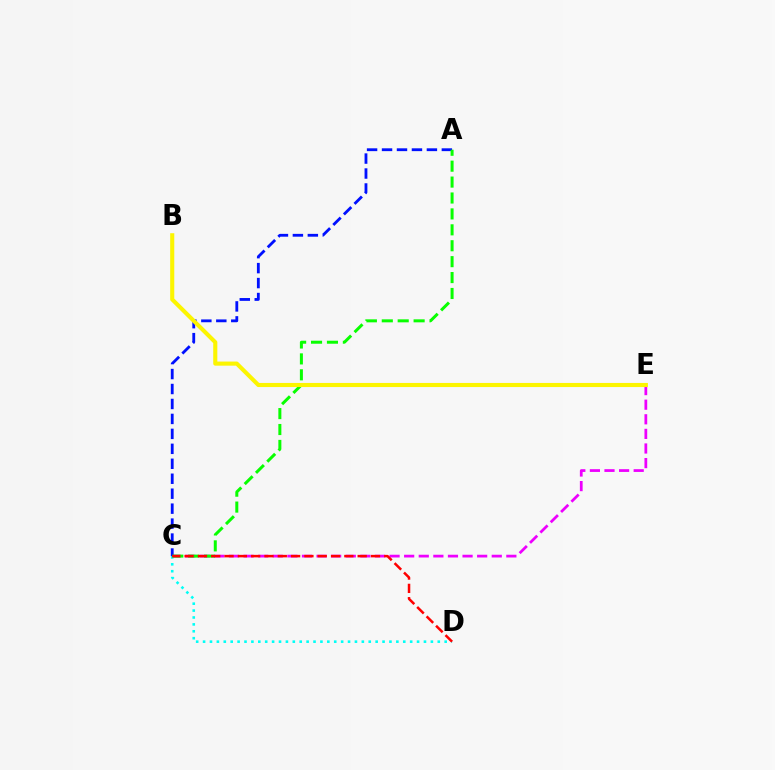{('C', 'D'): [{'color': '#00fff6', 'line_style': 'dotted', 'thickness': 1.88}, {'color': '#ff0000', 'line_style': 'dashed', 'thickness': 1.81}], ('C', 'E'): [{'color': '#ee00ff', 'line_style': 'dashed', 'thickness': 1.98}], ('A', 'C'): [{'color': '#0010ff', 'line_style': 'dashed', 'thickness': 2.03}, {'color': '#08ff00', 'line_style': 'dashed', 'thickness': 2.16}], ('B', 'E'): [{'color': '#fcf500', 'line_style': 'solid', 'thickness': 2.95}]}